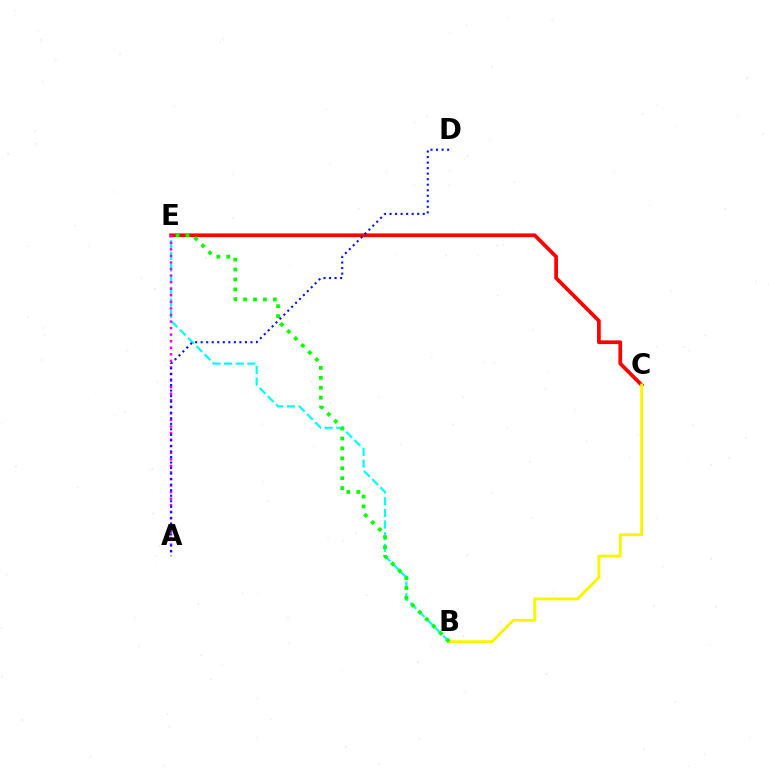{('C', 'E'): [{'color': '#ff0000', 'line_style': 'solid', 'thickness': 2.68}], ('B', 'E'): [{'color': '#00fff6', 'line_style': 'dashed', 'thickness': 1.58}, {'color': '#08ff00', 'line_style': 'dotted', 'thickness': 2.7}], ('B', 'C'): [{'color': '#fcf500', 'line_style': 'solid', 'thickness': 2.1}], ('A', 'E'): [{'color': '#ee00ff', 'line_style': 'dotted', 'thickness': 1.78}], ('A', 'D'): [{'color': '#0010ff', 'line_style': 'dotted', 'thickness': 1.5}]}